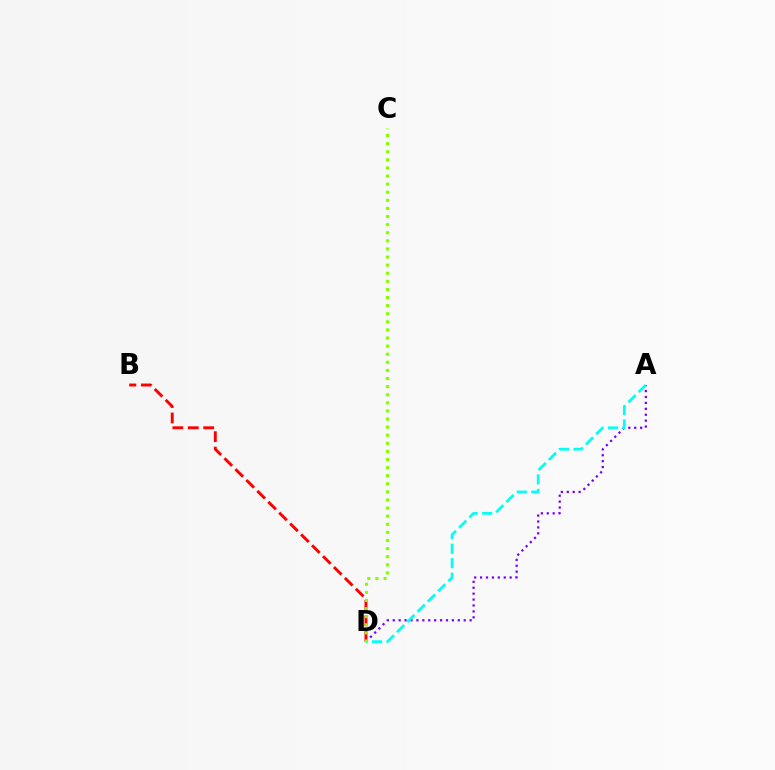{('A', 'D'): [{'color': '#7200ff', 'line_style': 'dotted', 'thickness': 1.61}, {'color': '#00fff6', 'line_style': 'dashed', 'thickness': 1.97}], ('B', 'D'): [{'color': '#ff0000', 'line_style': 'dashed', 'thickness': 2.1}], ('C', 'D'): [{'color': '#84ff00', 'line_style': 'dotted', 'thickness': 2.2}]}